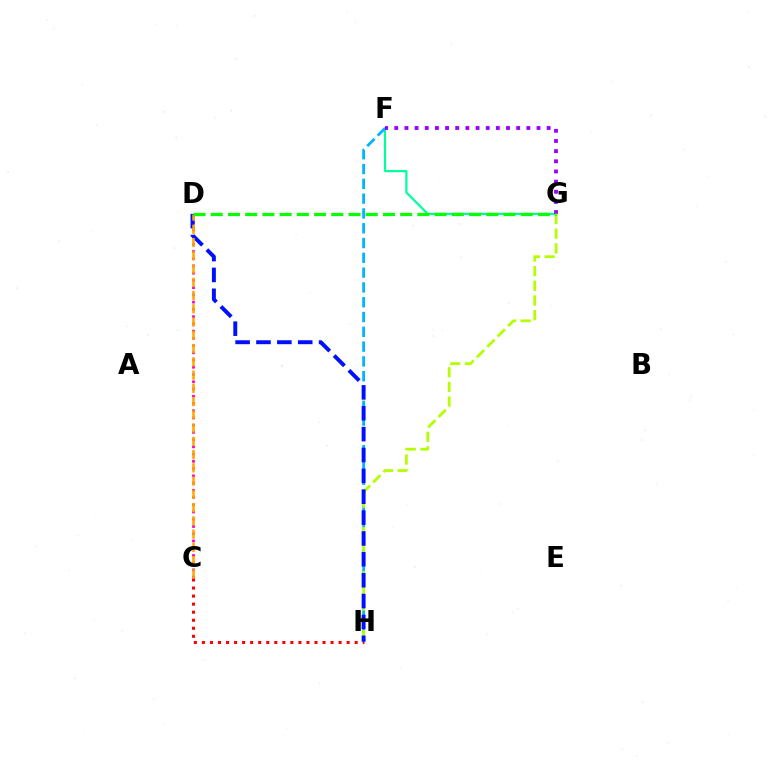{('C', 'H'): [{'color': '#ff0000', 'line_style': 'dotted', 'thickness': 2.18}], ('C', 'D'): [{'color': '#ff00bd', 'line_style': 'dotted', 'thickness': 1.97}, {'color': '#ffa500', 'line_style': 'dashed', 'thickness': 1.8}], ('F', 'G'): [{'color': '#00ff9d', 'line_style': 'solid', 'thickness': 1.57}, {'color': '#9b00ff', 'line_style': 'dotted', 'thickness': 2.76}], ('F', 'H'): [{'color': '#00b5ff', 'line_style': 'dashed', 'thickness': 2.01}], ('G', 'H'): [{'color': '#b3ff00', 'line_style': 'dashed', 'thickness': 2.0}], ('D', 'H'): [{'color': '#0010ff', 'line_style': 'dashed', 'thickness': 2.84}], ('D', 'G'): [{'color': '#08ff00', 'line_style': 'dashed', 'thickness': 2.34}]}